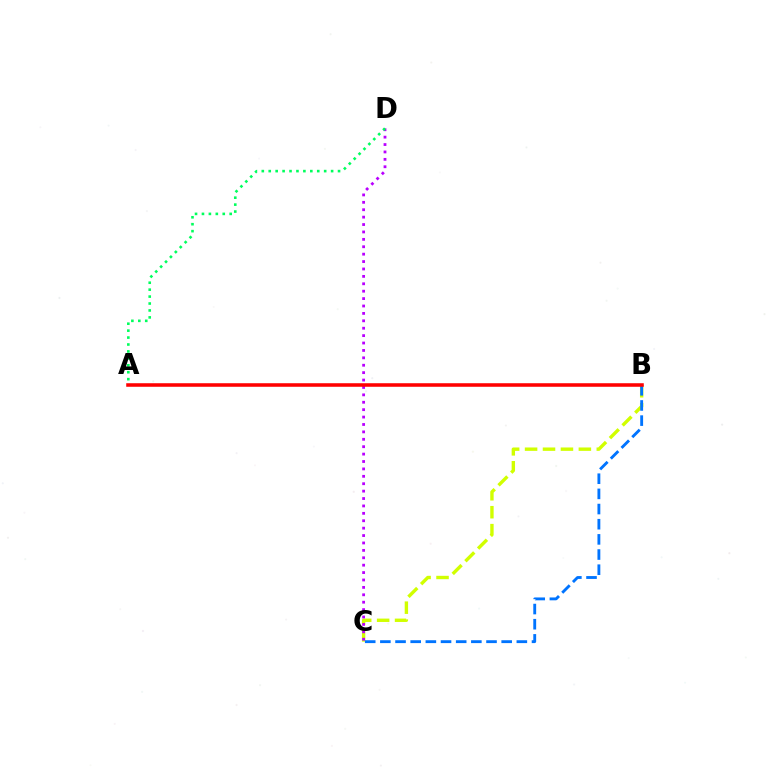{('B', 'C'): [{'color': '#d1ff00', 'line_style': 'dashed', 'thickness': 2.44}, {'color': '#0074ff', 'line_style': 'dashed', 'thickness': 2.06}], ('C', 'D'): [{'color': '#b900ff', 'line_style': 'dotted', 'thickness': 2.01}], ('A', 'D'): [{'color': '#00ff5c', 'line_style': 'dotted', 'thickness': 1.88}], ('A', 'B'): [{'color': '#ff0000', 'line_style': 'solid', 'thickness': 2.55}]}